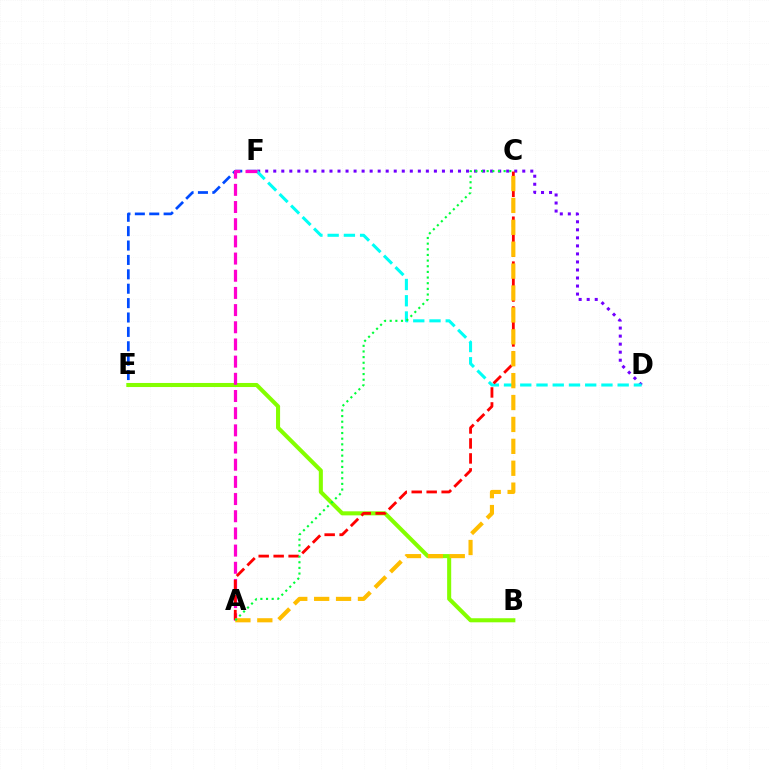{('E', 'F'): [{'color': '#004bff', 'line_style': 'dashed', 'thickness': 1.95}], ('D', 'F'): [{'color': '#7200ff', 'line_style': 'dotted', 'thickness': 2.18}, {'color': '#00fff6', 'line_style': 'dashed', 'thickness': 2.21}], ('B', 'E'): [{'color': '#84ff00', 'line_style': 'solid', 'thickness': 2.92}], ('A', 'F'): [{'color': '#ff00cf', 'line_style': 'dashed', 'thickness': 2.33}], ('A', 'C'): [{'color': '#ff0000', 'line_style': 'dashed', 'thickness': 2.03}, {'color': '#ffbd00', 'line_style': 'dashed', 'thickness': 2.98}, {'color': '#00ff39', 'line_style': 'dotted', 'thickness': 1.54}]}